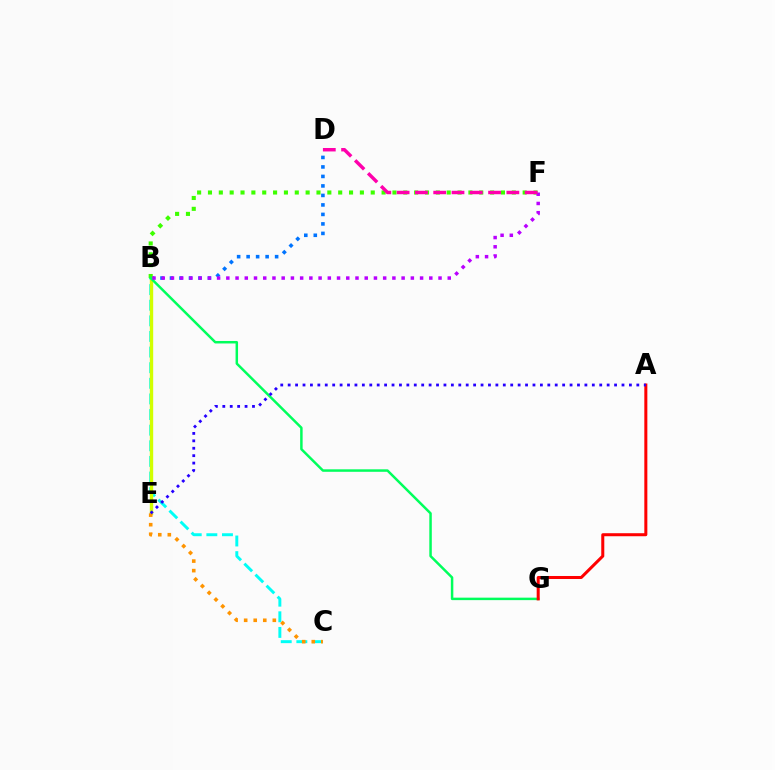{('B', 'D'): [{'color': '#0074ff', 'line_style': 'dotted', 'thickness': 2.58}], ('B', 'C'): [{'color': '#00fff6', 'line_style': 'dashed', 'thickness': 2.12}], ('B', 'E'): [{'color': '#d1ff00', 'line_style': 'solid', 'thickness': 2.43}], ('B', 'F'): [{'color': '#3dff00', 'line_style': 'dotted', 'thickness': 2.95}, {'color': '#b900ff', 'line_style': 'dotted', 'thickness': 2.51}], ('B', 'G'): [{'color': '#00ff5c', 'line_style': 'solid', 'thickness': 1.79}], ('C', 'E'): [{'color': '#ff9400', 'line_style': 'dotted', 'thickness': 2.6}], ('D', 'F'): [{'color': '#ff00ac', 'line_style': 'dashed', 'thickness': 2.48}], ('A', 'G'): [{'color': '#ff0000', 'line_style': 'solid', 'thickness': 2.18}], ('A', 'E'): [{'color': '#2500ff', 'line_style': 'dotted', 'thickness': 2.02}]}